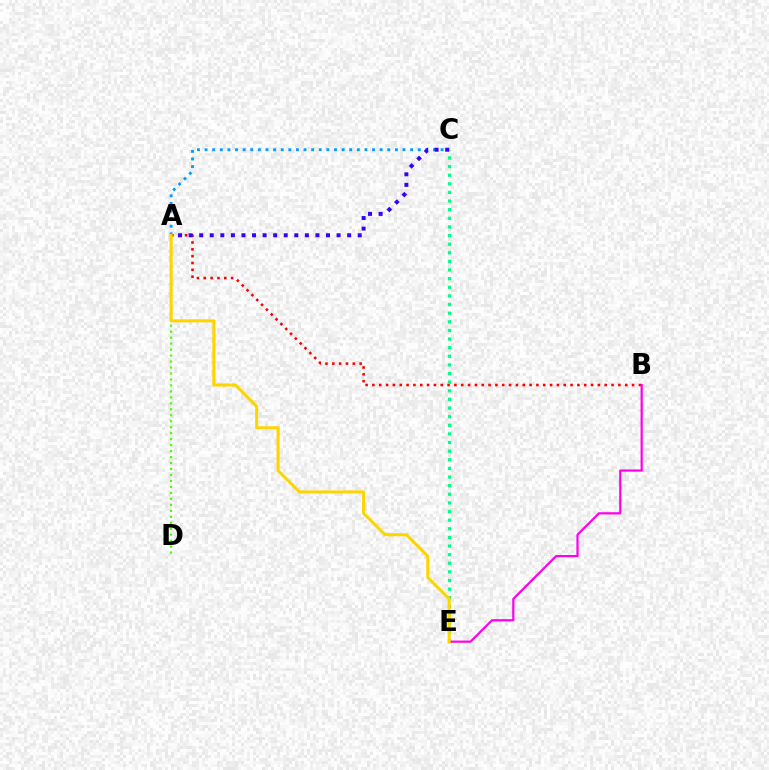{('A', 'C'): [{'color': '#009eff', 'line_style': 'dotted', 'thickness': 2.07}, {'color': '#3700ff', 'line_style': 'dotted', 'thickness': 2.87}], ('A', 'B'): [{'color': '#ff0000', 'line_style': 'dotted', 'thickness': 1.86}], ('C', 'E'): [{'color': '#00ff86', 'line_style': 'dotted', 'thickness': 2.34}], ('A', 'D'): [{'color': '#4fff00', 'line_style': 'dotted', 'thickness': 1.62}], ('B', 'E'): [{'color': '#ff00ed', 'line_style': 'solid', 'thickness': 1.59}], ('A', 'E'): [{'color': '#ffd500', 'line_style': 'solid', 'thickness': 2.21}]}